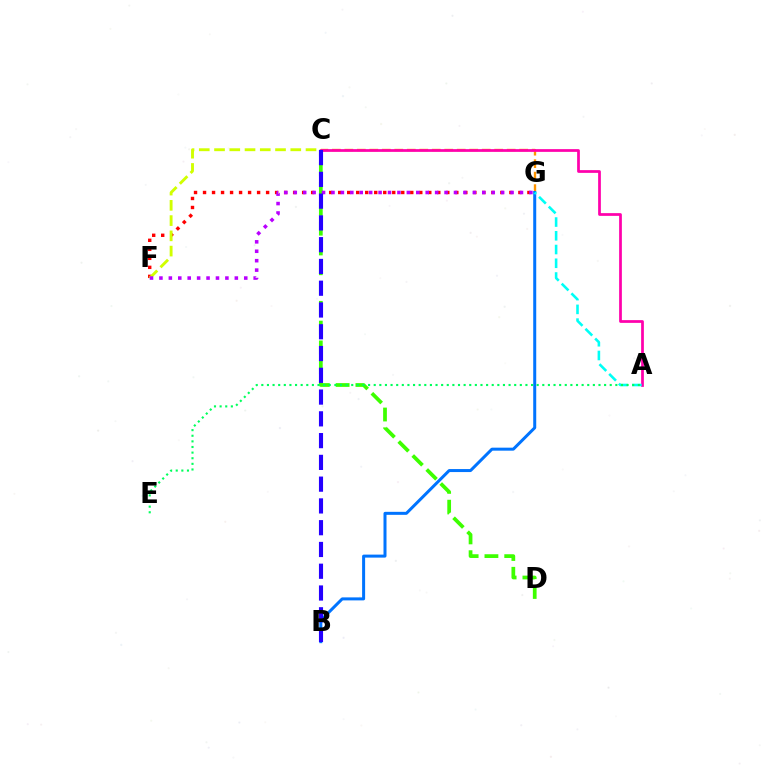{('F', 'G'): [{'color': '#ff0000', 'line_style': 'dotted', 'thickness': 2.45}, {'color': '#b900ff', 'line_style': 'dotted', 'thickness': 2.56}], ('C', 'G'): [{'color': '#ff9400', 'line_style': 'dashed', 'thickness': 1.7}], ('B', 'G'): [{'color': '#0074ff', 'line_style': 'solid', 'thickness': 2.16}], ('C', 'D'): [{'color': '#3dff00', 'line_style': 'dashed', 'thickness': 2.69}], ('A', 'C'): [{'color': '#ff00ac', 'line_style': 'solid', 'thickness': 1.97}], ('C', 'F'): [{'color': '#d1ff00', 'line_style': 'dashed', 'thickness': 2.07}], ('B', 'C'): [{'color': '#2500ff', 'line_style': 'dashed', 'thickness': 2.96}], ('A', 'G'): [{'color': '#00fff6', 'line_style': 'dashed', 'thickness': 1.87}], ('A', 'E'): [{'color': '#00ff5c', 'line_style': 'dotted', 'thickness': 1.53}]}